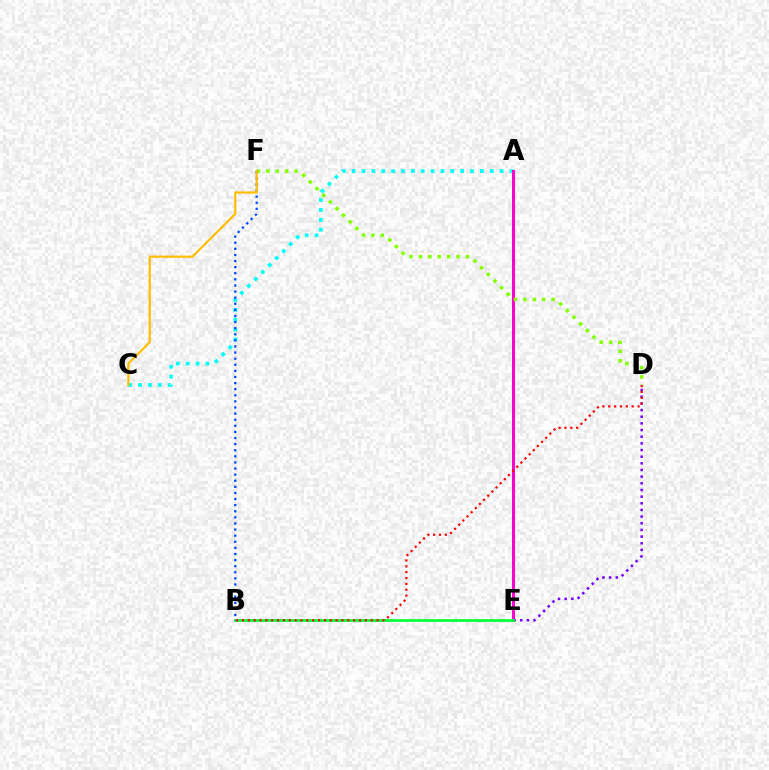{('A', 'C'): [{'color': '#00fff6', 'line_style': 'dotted', 'thickness': 2.68}], ('A', 'E'): [{'color': '#ff00cf', 'line_style': 'solid', 'thickness': 2.16}], ('D', 'F'): [{'color': '#84ff00', 'line_style': 'dotted', 'thickness': 2.55}], ('D', 'E'): [{'color': '#7200ff', 'line_style': 'dotted', 'thickness': 1.81}], ('B', 'E'): [{'color': '#00ff39', 'line_style': 'solid', 'thickness': 1.97}], ('B', 'F'): [{'color': '#004bff', 'line_style': 'dotted', 'thickness': 1.66}], ('C', 'F'): [{'color': '#ffbd00', 'line_style': 'solid', 'thickness': 1.57}], ('B', 'D'): [{'color': '#ff0000', 'line_style': 'dotted', 'thickness': 1.59}]}